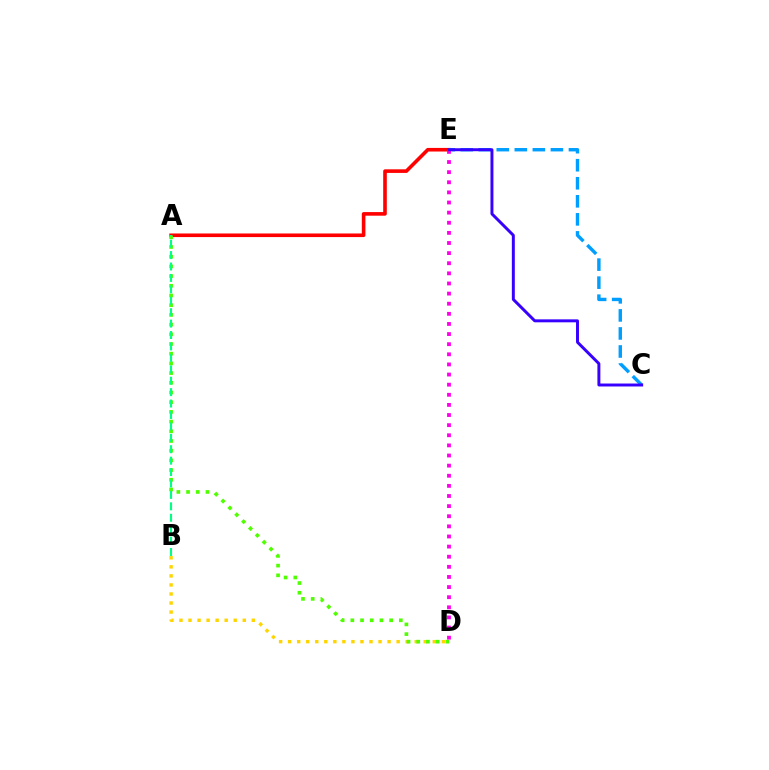{('B', 'D'): [{'color': '#ffd500', 'line_style': 'dotted', 'thickness': 2.46}], ('A', 'E'): [{'color': '#ff0000', 'line_style': 'solid', 'thickness': 2.59}], ('C', 'E'): [{'color': '#009eff', 'line_style': 'dashed', 'thickness': 2.45}, {'color': '#3700ff', 'line_style': 'solid', 'thickness': 2.13}], ('A', 'D'): [{'color': '#4fff00', 'line_style': 'dotted', 'thickness': 2.64}], ('D', 'E'): [{'color': '#ff00ed', 'line_style': 'dotted', 'thickness': 2.75}], ('A', 'B'): [{'color': '#00ff86', 'line_style': 'dashed', 'thickness': 1.55}]}